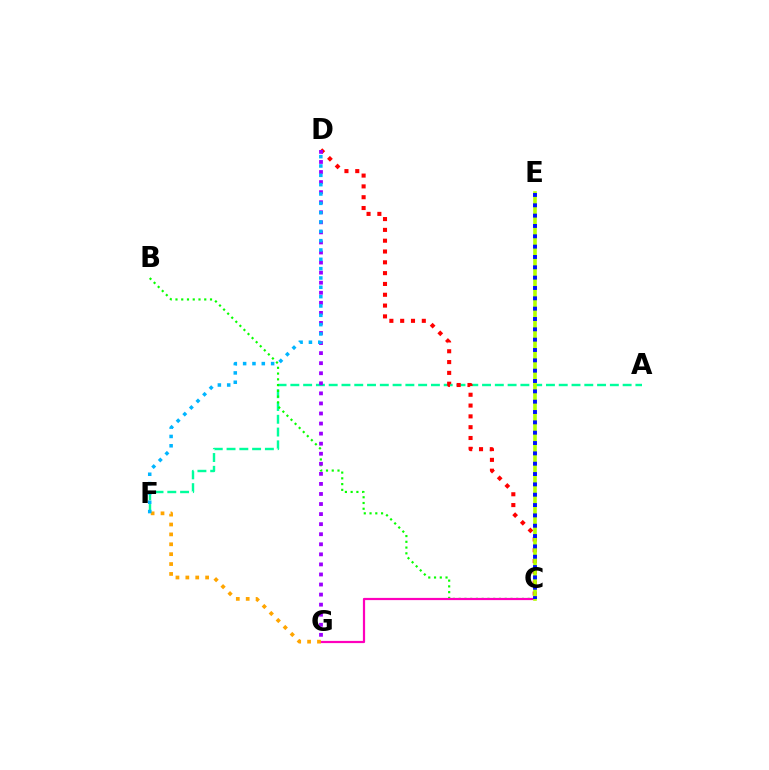{('A', 'F'): [{'color': '#00ff9d', 'line_style': 'dashed', 'thickness': 1.74}], ('B', 'C'): [{'color': '#08ff00', 'line_style': 'dotted', 'thickness': 1.56}], ('C', 'G'): [{'color': '#ff00bd', 'line_style': 'solid', 'thickness': 1.59}], ('F', 'G'): [{'color': '#ffa500', 'line_style': 'dotted', 'thickness': 2.69}], ('C', 'D'): [{'color': '#ff0000', 'line_style': 'dotted', 'thickness': 2.94}], ('D', 'G'): [{'color': '#9b00ff', 'line_style': 'dotted', 'thickness': 2.73}], ('D', 'F'): [{'color': '#00b5ff', 'line_style': 'dotted', 'thickness': 2.54}], ('C', 'E'): [{'color': '#b3ff00', 'line_style': 'solid', 'thickness': 2.6}, {'color': '#0010ff', 'line_style': 'dotted', 'thickness': 2.81}]}